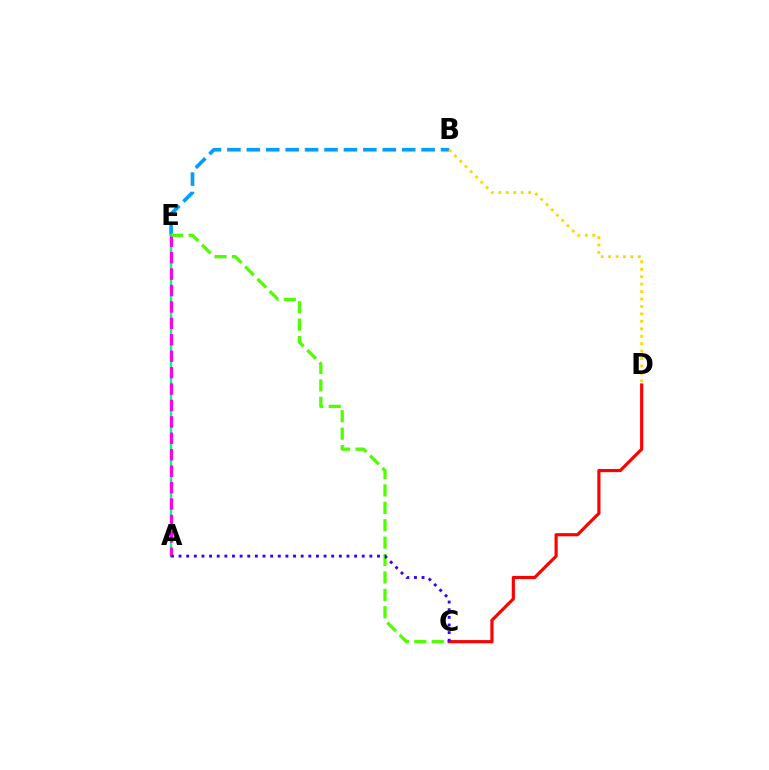{('B', 'E'): [{'color': '#009eff', 'line_style': 'dashed', 'thickness': 2.64}], ('A', 'E'): [{'color': '#00ff86', 'line_style': 'solid', 'thickness': 1.75}, {'color': '#ff00ed', 'line_style': 'dashed', 'thickness': 2.23}], ('C', 'D'): [{'color': '#ff0000', 'line_style': 'solid', 'thickness': 2.28}], ('C', 'E'): [{'color': '#4fff00', 'line_style': 'dashed', 'thickness': 2.36}], ('A', 'C'): [{'color': '#3700ff', 'line_style': 'dotted', 'thickness': 2.07}], ('B', 'D'): [{'color': '#ffd500', 'line_style': 'dotted', 'thickness': 2.02}]}